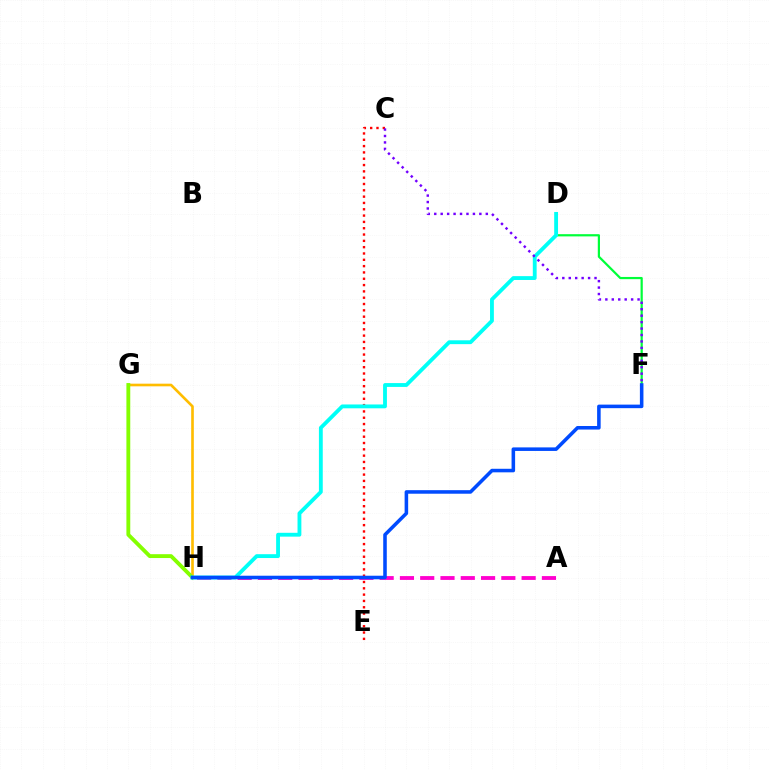{('D', 'F'): [{'color': '#00ff39', 'line_style': 'solid', 'thickness': 1.59}], ('A', 'H'): [{'color': '#ff00cf', 'line_style': 'dashed', 'thickness': 2.76}], ('G', 'H'): [{'color': '#ffbd00', 'line_style': 'solid', 'thickness': 1.9}, {'color': '#84ff00', 'line_style': 'solid', 'thickness': 2.77}], ('C', 'E'): [{'color': '#ff0000', 'line_style': 'dotted', 'thickness': 1.72}], ('D', 'H'): [{'color': '#00fff6', 'line_style': 'solid', 'thickness': 2.76}], ('C', 'F'): [{'color': '#7200ff', 'line_style': 'dotted', 'thickness': 1.75}], ('F', 'H'): [{'color': '#004bff', 'line_style': 'solid', 'thickness': 2.56}]}